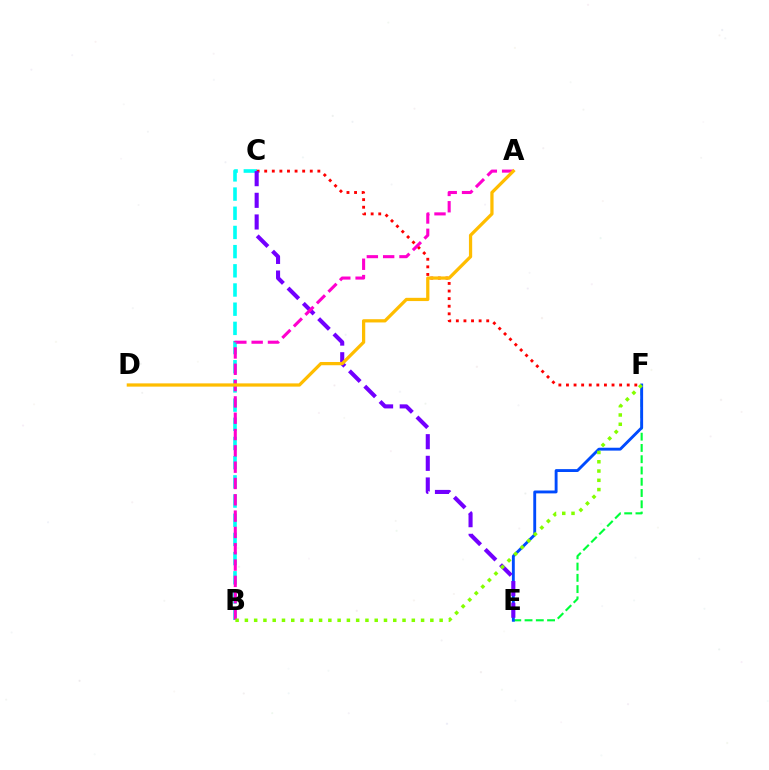{('B', 'C'): [{'color': '#00fff6', 'line_style': 'dashed', 'thickness': 2.61}], ('E', 'F'): [{'color': '#00ff39', 'line_style': 'dashed', 'thickness': 1.53}, {'color': '#004bff', 'line_style': 'solid', 'thickness': 2.07}], ('C', 'F'): [{'color': '#ff0000', 'line_style': 'dotted', 'thickness': 2.06}], ('C', 'E'): [{'color': '#7200ff', 'line_style': 'dashed', 'thickness': 2.94}], ('A', 'B'): [{'color': '#ff00cf', 'line_style': 'dashed', 'thickness': 2.22}], ('A', 'D'): [{'color': '#ffbd00', 'line_style': 'solid', 'thickness': 2.33}], ('B', 'F'): [{'color': '#84ff00', 'line_style': 'dotted', 'thickness': 2.52}]}